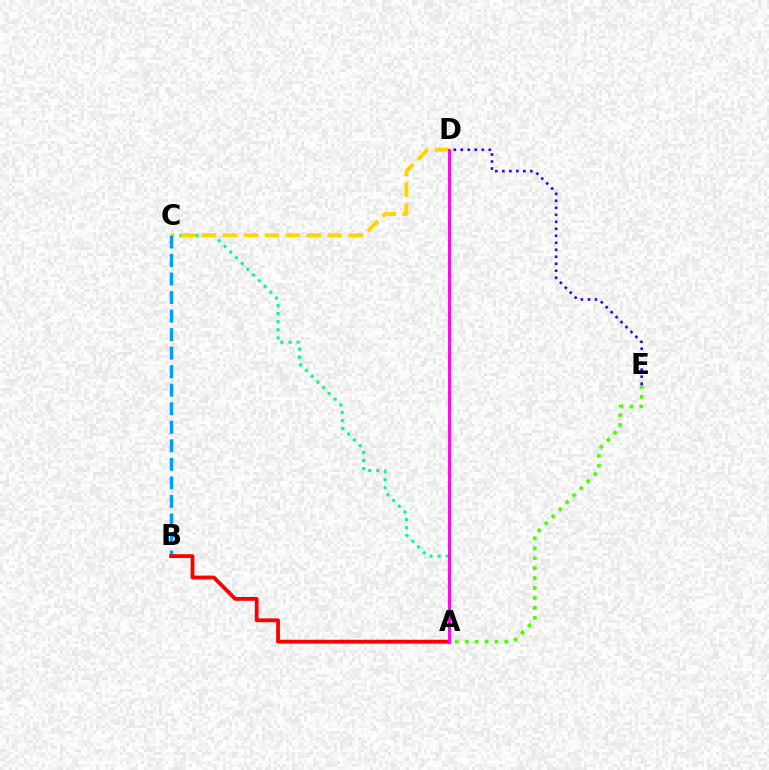{('A', 'E'): [{'color': '#4fff00', 'line_style': 'dotted', 'thickness': 2.7}], ('A', 'C'): [{'color': '#00ff86', 'line_style': 'dotted', 'thickness': 2.21}], ('C', 'D'): [{'color': '#ffd500', 'line_style': 'dashed', 'thickness': 2.85}], ('B', 'C'): [{'color': '#009eff', 'line_style': 'dashed', 'thickness': 2.52}], ('A', 'B'): [{'color': '#ff0000', 'line_style': 'solid', 'thickness': 2.76}], ('A', 'D'): [{'color': '#ff00ed', 'line_style': 'solid', 'thickness': 2.06}], ('D', 'E'): [{'color': '#3700ff', 'line_style': 'dotted', 'thickness': 1.9}]}